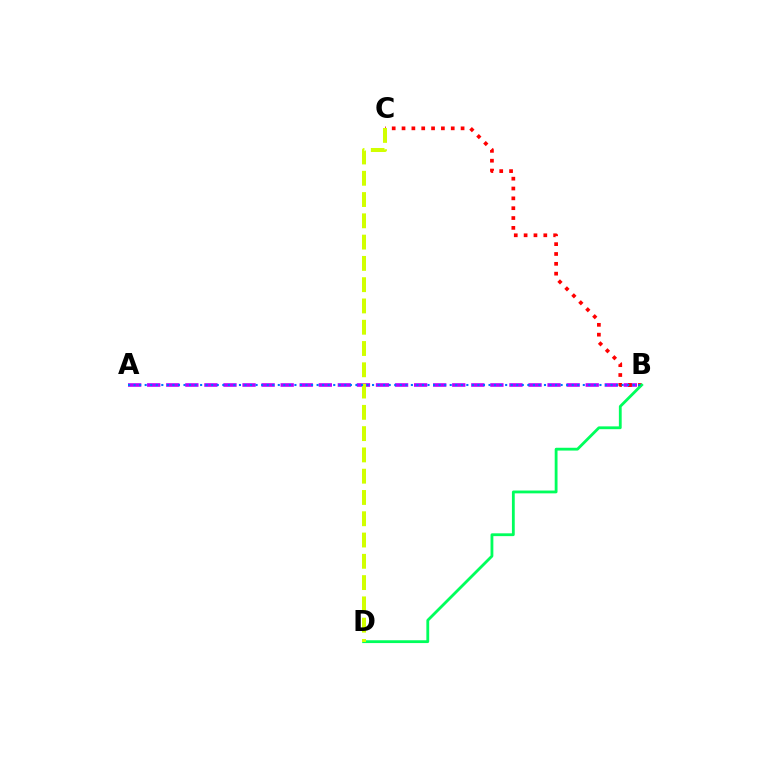{('A', 'B'): [{'color': '#b900ff', 'line_style': 'dashed', 'thickness': 2.59}, {'color': '#0074ff', 'line_style': 'dotted', 'thickness': 1.51}], ('B', 'C'): [{'color': '#ff0000', 'line_style': 'dotted', 'thickness': 2.67}], ('B', 'D'): [{'color': '#00ff5c', 'line_style': 'solid', 'thickness': 2.02}], ('C', 'D'): [{'color': '#d1ff00', 'line_style': 'dashed', 'thickness': 2.89}]}